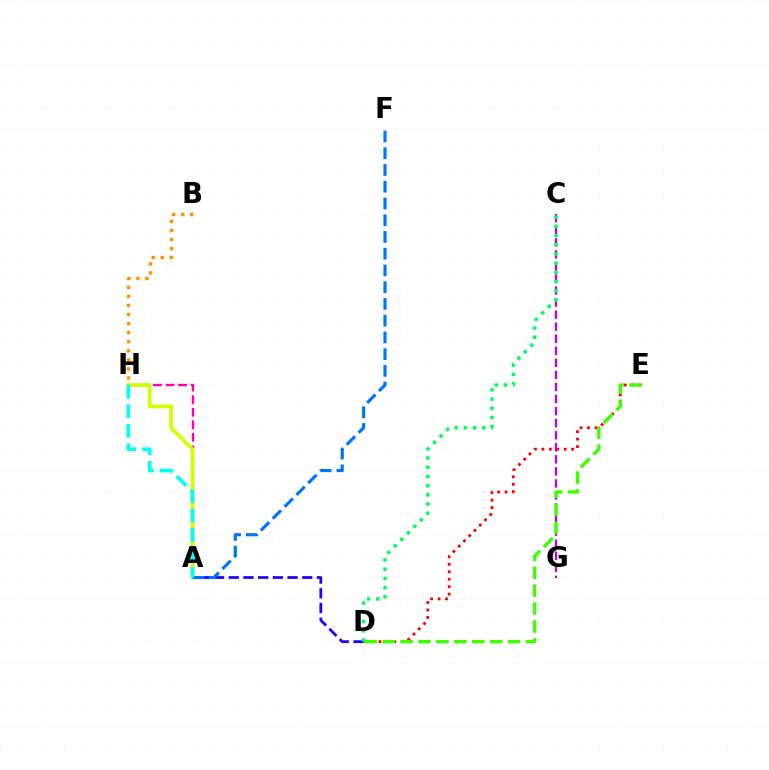{('A', 'D'): [{'color': '#2500ff', 'line_style': 'dashed', 'thickness': 2.0}], ('A', 'H'): [{'color': '#ff00ac', 'line_style': 'dashed', 'thickness': 1.71}, {'color': '#d1ff00', 'line_style': 'solid', 'thickness': 2.66}, {'color': '#00fff6', 'line_style': 'dashed', 'thickness': 2.65}], ('B', 'H'): [{'color': '#ff9400', 'line_style': 'dotted', 'thickness': 2.46}], ('C', 'G'): [{'color': '#b900ff', 'line_style': 'dashed', 'thickness': 1.64}], ('A', 'F'): [{'color': '#0074ff', 'line_style': 'dashed', 'thickness': 2.27}], ('D', 'E'): [{'color': '#ff0000', 'line_style': 'dotted', 'thickness': 2.02}, {'color': '#3dff00', 'line_style': 'dashed', 'thickness': 2.43}], ('C', 'D'): [{'color': '#00ff5c', 'line_style': 'dotted', 'thickness': 2.5}]}